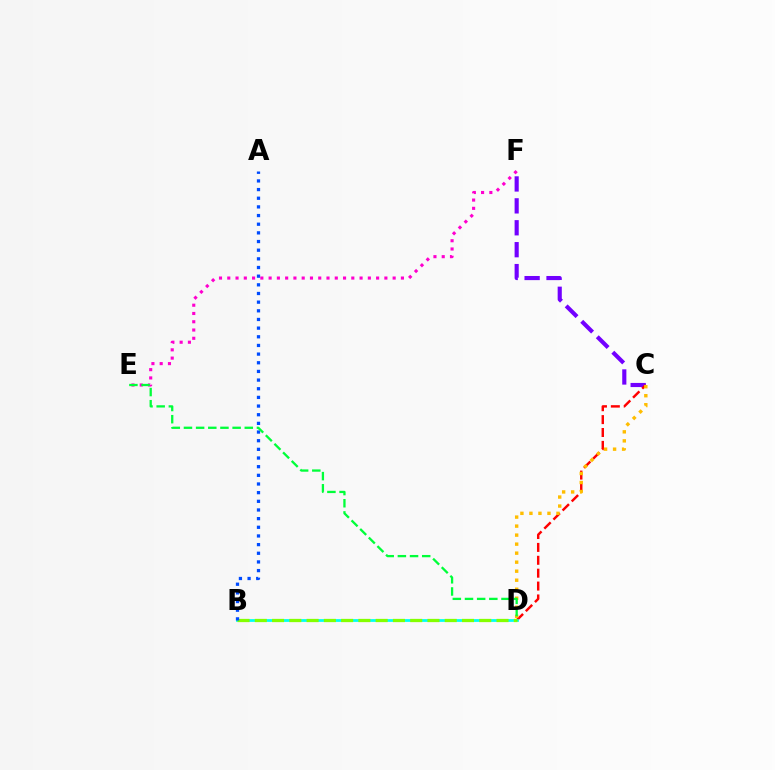{('C', 'F'): [{'color': '#7200ff', 'line_style': 'dashed', 'thickness': 2.98}], ('C', 'D'): [{'color': '#ff0000', 'line_style': 'dashed', 'thickness': 1.75}, {'color': '#ffbd00', 'line_style': 'dotted', 'thickness': 2.45}], ('B', 'D'): [{'color': '#00fff6', 'line_style': 'solid', 'thickness': 2.0}, {'color': '#84ff00', 'line_style': 'dashed', 'thickness': 2.35}], ('E', 'F'): [{'color': '#ff00cf', 'line_style': 'dotted', 'thickness': 2.25}], ('A', 'B'): [{'color': '#004bff', 'line_style': 'dotted', 'thickness': 2.35}], ('D', 'E'): [{'color': '#00ff39', 'line_style': 'dashed', 'thickness': 1.65}]}